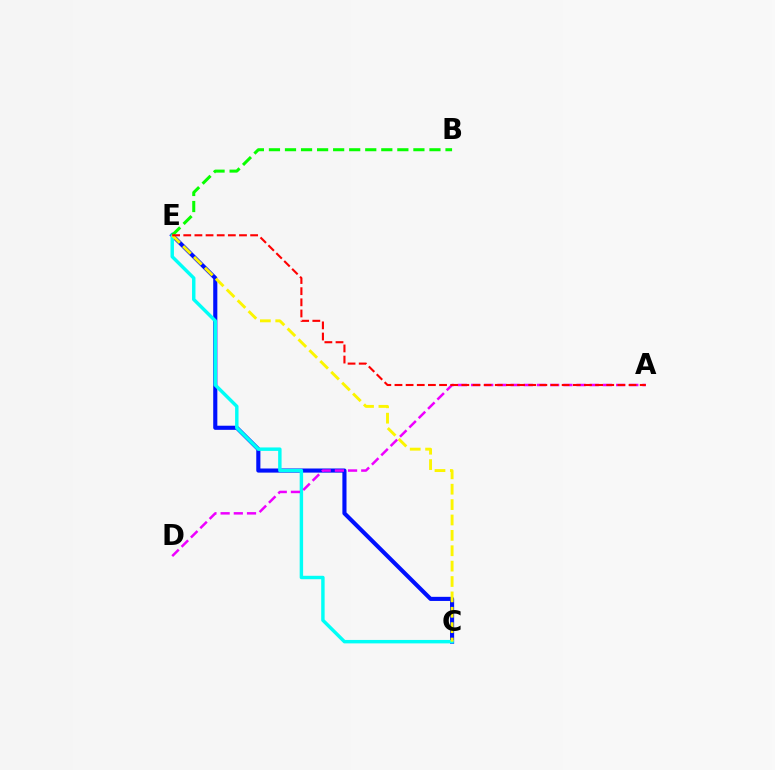{('C', 'E'): [{'color': '#0010ff', 'line_style': 'solid', 'thickness': 2.96}, {'color': '#00fff6', 'line_style': 'solid', 'thickness': 2.47}, {'color': '#fcf500', 'line_style': 'dashed', 'thickness': 2.09}], ('B', 'E'): [{'color': '#08ff00', 'line_style': 'dashed', 'thickness': 2.18}], ('A', 'D'): [{'color': '#ee00ff', 'line_style': 'dashed', 'thickness': 1.79}], ('A', 'E'): [{'color': '#ff0000', 'line_style': 'dashed', 'thickness': 1.51}]}